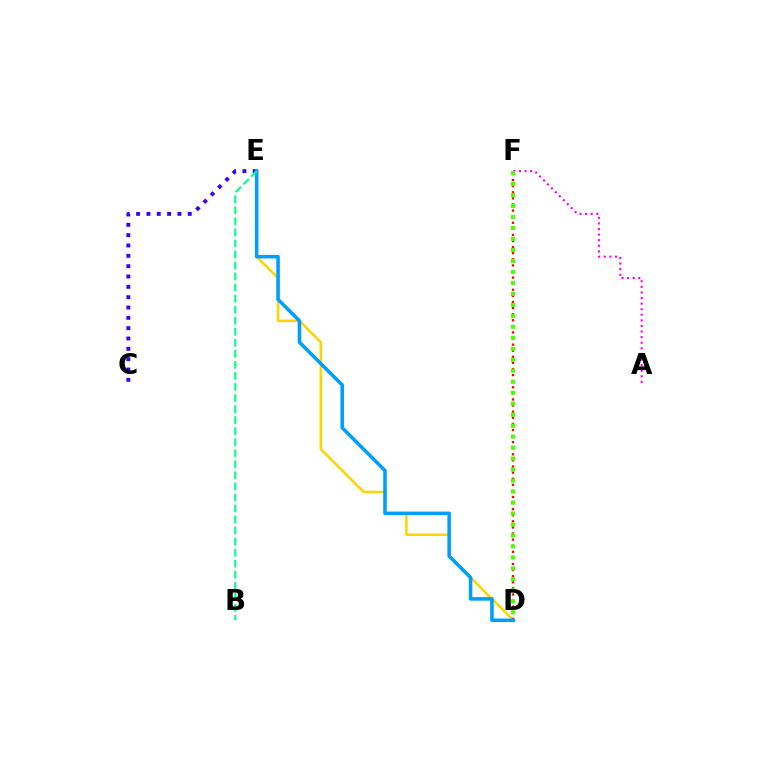{('D', 'E'): [{'color': '#ffd500', 'line_style': 'solid', 'thickness': 1.84}, {'color': '#009eff', 'line_style': 'solid', 'thickness': 2.55}], ('A', 'F'): [{'color': '#ff00ed', 'line_style': 'dotted', 'thickness': 1.52}], ('D', 'F'): [{'color': '#ff0000', 'line_style': 'dotted', 'thickness': 1.66}, {'color': '#4fff00', 'line_style': 'dotted', 'thickness': 2.98}], ('C', 'E'): [{'color': '#3700ff', 'line_style': 'dotted', 'thickness': 2.81}], ('B', 'E'): [{'color': '#00ff86', 'line_style': 'dashed', 'thickness': 1.5}]}